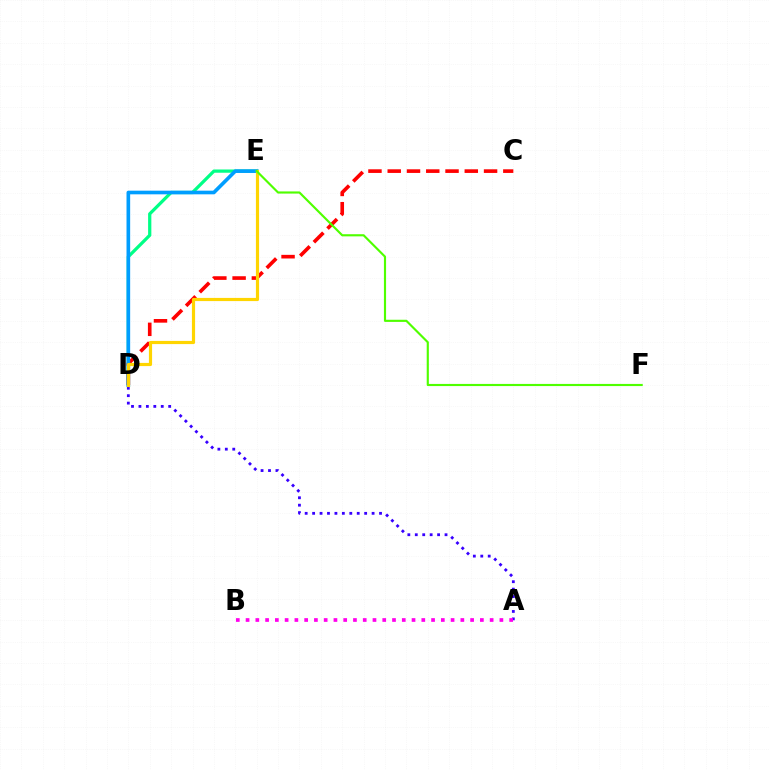{('D', 'E'): [{'color': '#00ff86', 'line_style': 'solid', 'thickness': 2.34}, {'color': '#009eff', 'line_style': 'solid', 'thickness': 2.63}, {'color': '#ffd500', 'line_style': 'solid', 'thickness': 2.29}], ('A', 'D'): [{'color': '#3700ff', 'line_style': 'dotted', 'thickness': 2.02}], ('C', 'D'): [{'color': '#ff0000', 'line_style': 'dashed', 'thickness': 2.62}], ('A', 'B'): [{'color': '#ff00ed', 'line_style': 'dotted', 'thickness': 2.65}], ('E', 'F'): [{'color': '#4fff00', 'line_style': 'solid', 'thickness': 1.54}]}